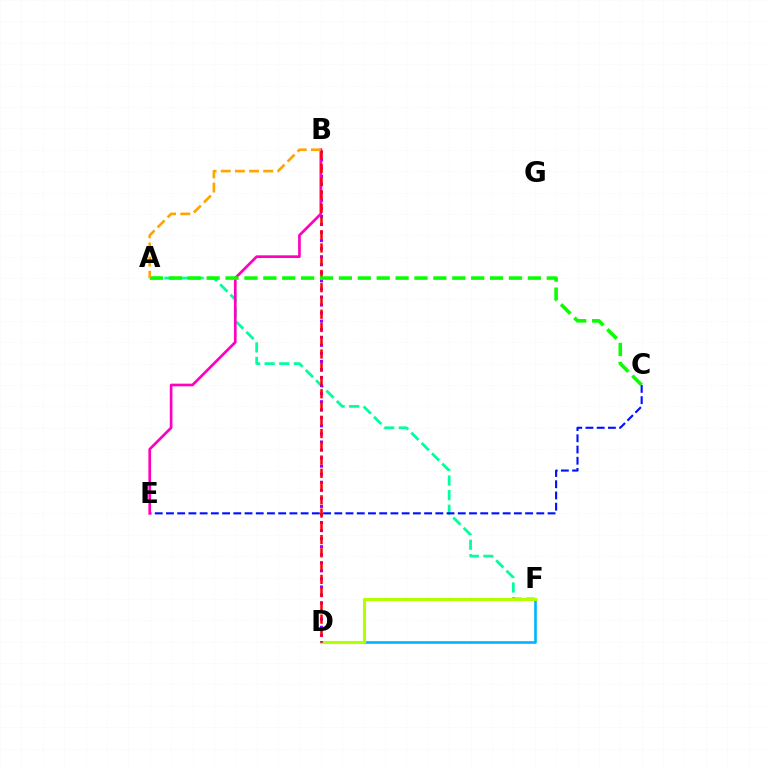{('A', 'F'): [{'color': '#00ff9d', 'line_style': 'dashed', 'thickness': 1.98}], ('D', 'F'): [{'color': '#00b5ff', 'line_style': 'solid', 'thickness': 1.9}, {'color': '#b3ff00', 'line_style': 'solid', 'thickness': 2.24}], ('C', 'E'): [{'color': '#0010ff', 'line_style': 'dashed', 'thickness': 1.52}], ('B', 'D'): [{'color': '#9b00ff', 'line_style': 'dotted', 'thickness': 2.19}, {'color': '#ff0000', 'line_style': 'dashed', 'thickness': 1.8}], ('B', 'E'): [{'color': '#ff00bd', 'line_style': 'solid', 'thickness': 1.94}], ('A', 'C'): [{'color': '#08ff00', 'line_style': 'dashed', 'thickness': 2.57}], ('A', 'B'): [{'color': '#ffa500', 'line_style': 'dashed', 'thickness': 1.92}]}